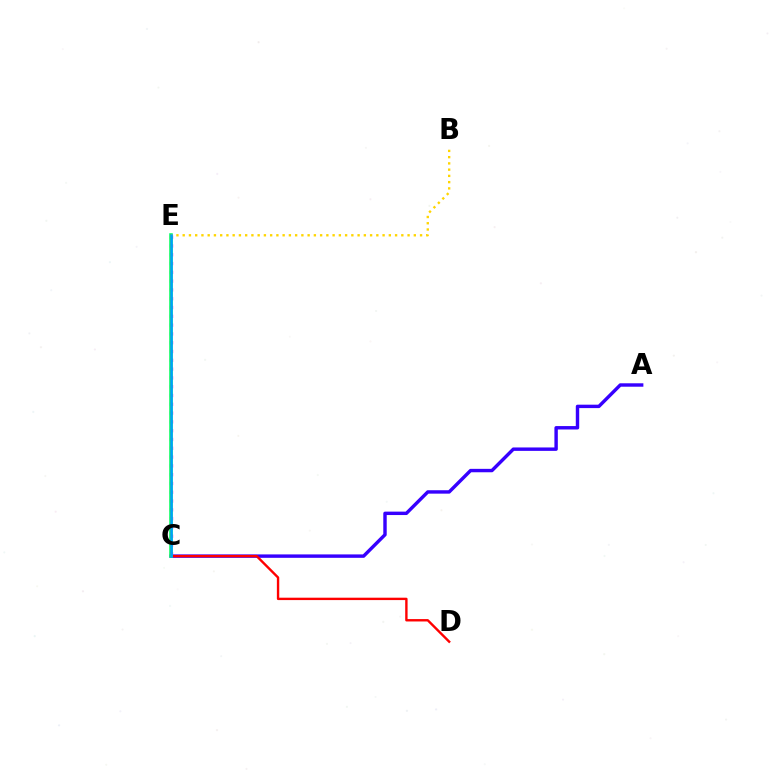{('A', 'C'): [{'color': '#3700ff', 'line_style': 'solid', 'thickness': 2.46}], ('C', 'E'): [{'color': '#ff00ed', 'line_style': 'dotted', 'thickness': 2.39}, {'color': '#00ff86', 'line_style': 'solid', 'thickness': 2.57}, {'color': '#4fff00', 'line_style': 'solid', 'thickness': 1.71}, {'color': '#009eff', 'line_style': 'solid', 'thickness': 1.8}], ('C', 'D'): [{'color': '#ff0000', 'line_style': 'solid', 'thickness': 1.72}], ('B', 'E'): [{'color': '#ffd500', 'line_style': 'dotted', 'thickness': 1.7}]}